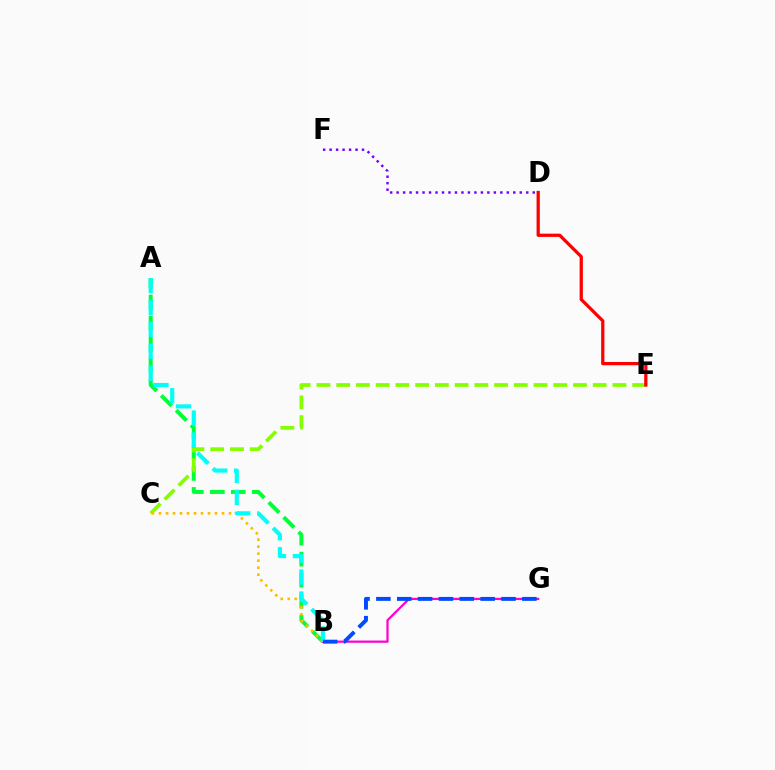{('A', 'B'): [{'color': '#00ff39', 'line_style': 'dashed', 'thickness': 2.86}, {'color': '#00fff6', 'line_style': 'dashed', 'thickness': 2.98}], ('C', 'E'): [{'color': '#84ff00', 'line_style': 'dashed', 'thickness': 2.68}], ('B', 'G'): [{'color': '#ff00cf', 'line_style': 'solid', 'thickness': 1.61}, {'color': '#004bff', 'line_style': 'dashed', 'thickness': 2.83}], ('D', 'F'): [{'color': '#7200ff', 'line_style': 'dotted', 'thickness': 1.76}], ('B', 'C'): [{'color': '#ffbd00', 'line_style': 'dotted', 'thickness': 1.9}], ('D', 'E'): [{'color': '#ff0000', 'line_style': 'solid', 'thickness': 2.34}]}